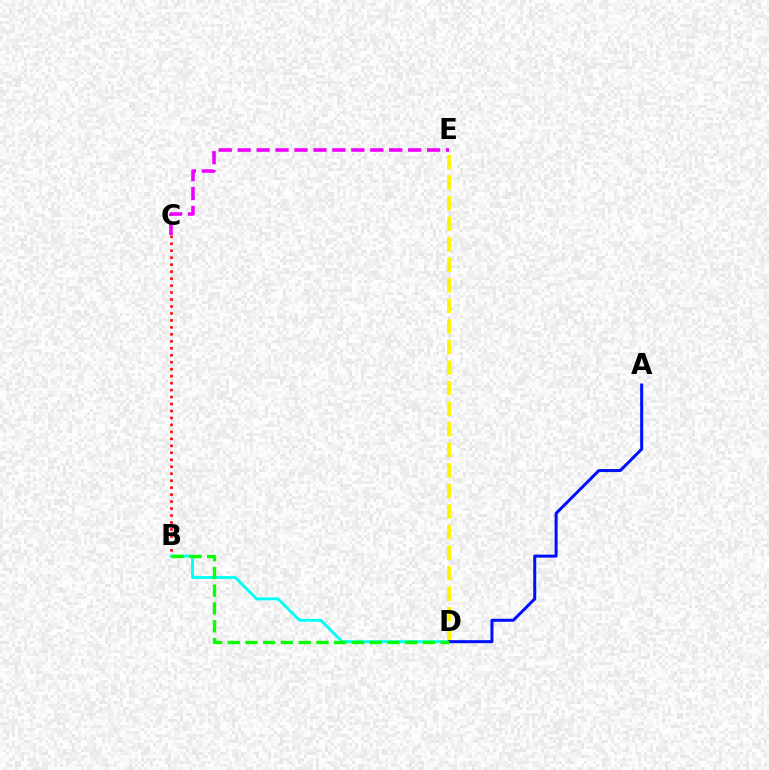{('B', 'C'): [{'color': '#ff0000', 'line_style': 'dotted', 'thickness': 1.89}], ('B', 'D'): [{'color': '#00fff6', 'line_style': 'solid', 'thickness': 2.05}, {'color': '#08ff00', 'line_style': 'dashed', 'thickness': 2.41}], ('C', 'E'): [{'color': '#ee00ff', 'line_style': 'dashed', 'thickness': 2.57}], ('D', 'E'): [{'color': '#fcf500', 'line_style': 'dashed', 'thickness': 2.79}], ('A', 'D'): [{'color': '#0010ff', 'line_style': 'solid', 'thickness': 2.18}]}